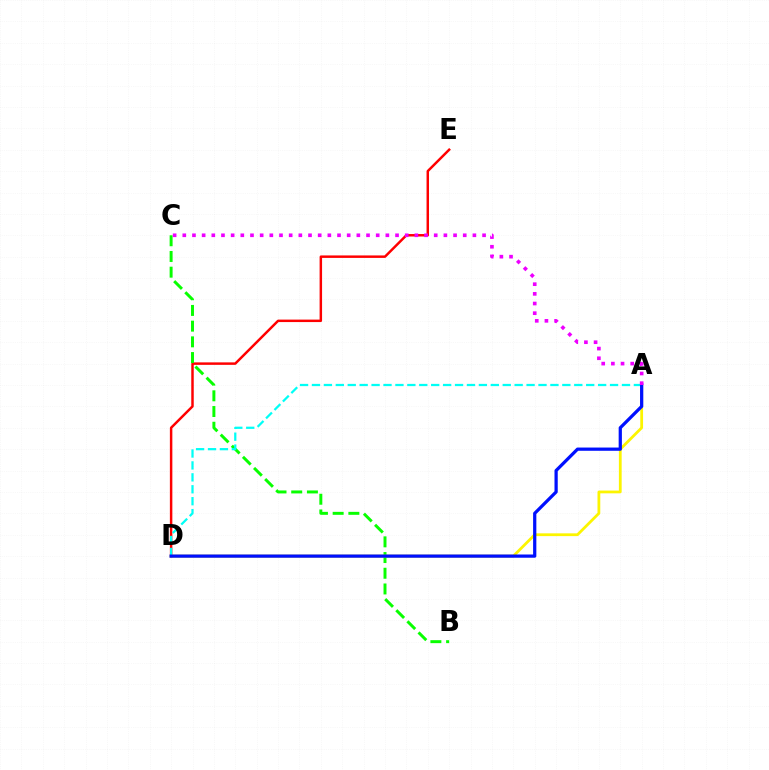{('D', 'E'): [{'color': '#ff0000', 'line_style': 'solid', 'thickness': 1.78}], ('B', 'C'): [{'color': '#08ff00', 'line_style': 'dashed', 'thickness': 2.13}], ('A', 'D'): [{'color': '#fcf500', 'line_style': 'solid', 'thickness': 2.0}, {'color': '#00fff6', 'line_style': 'dashed', 'thickness': 1.62}, {'color': '#0010ff', 'line_style': 'solid', 'thickness': 2.33}], ('A', 'C'): [{'color': '#ee00ff', 'line_style': 'dotted', 'thickness': 2.63}]}